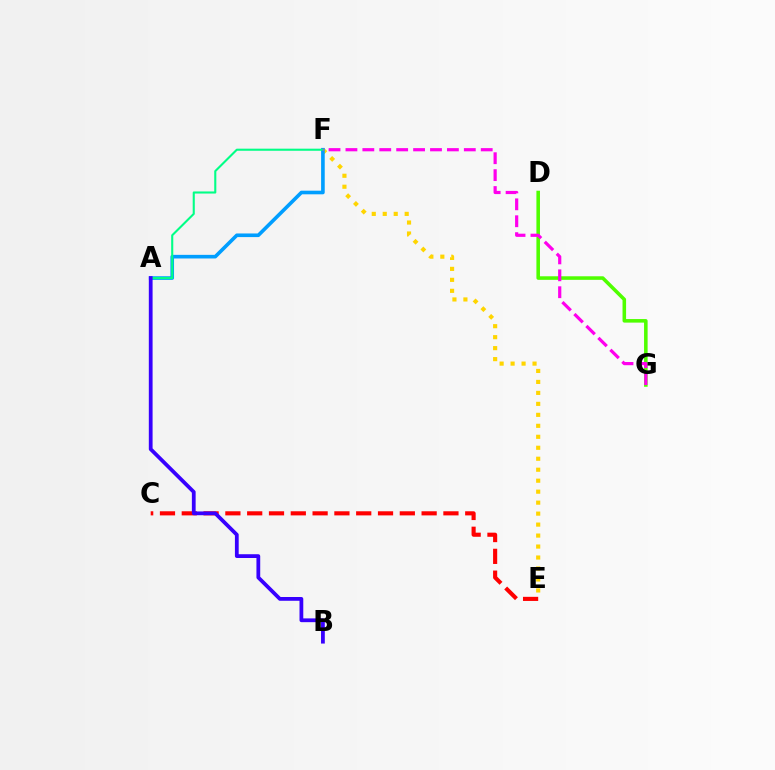{('E', 'F'): [{'color': '#ffd500', 'line_style': 'dotted', 'thickness': 2.98}], ('A', 'F'): [{'color': '#009eff', 'line_style': 'solid', 'thickness': 2.61}, {'color': '#00ff86', 'line_style': 'solid', 'thickness': 1.51}], ('D', 'G'): [{'color': '#4fff00', 'line_style': 'solid', 'thickness': 2.56}], ('F', 'G'): [{'color': '#ff00ed', 'line_style': 'dashed', 'thickness': 2.3}], ('C', 'E'): [{'color': '#ff0000', 'line_style': 'dashed', 'thickness': 2.96}], ('A', 'B'): [{'color': '#3700ff', 'line_style': 'solid', 'thickness': 2.72}]}